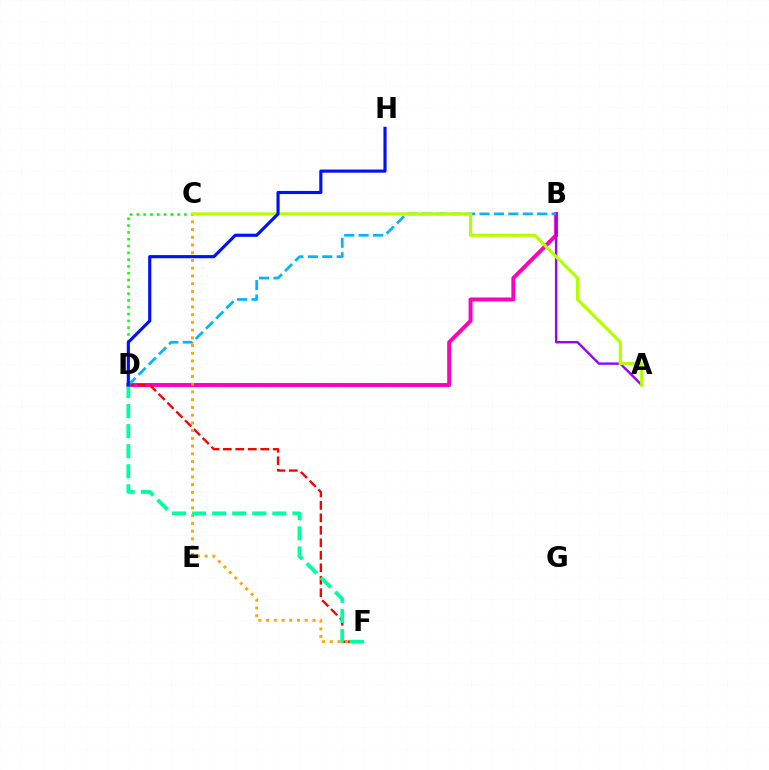{('B', 'D'): [{'color': '#ff00bd', 'line_style': 'solid', 'thickness': 2.83}, {'color': '#00b5ff', 'line_style': 'dashed', 'thickness': 1.96}], ('C', 'D'): [{'color': '#08ff00', 'line_style': 'dotted', 'thickness': 1.85}], ('A', 'B'): [{'color': '#9b00ff', 'line_style': 'solid', 'thickness': 1.71}], ('D', 'F'): [{'color': '#ff0000', 'line_style': 'dashed', 'thickness': 1.69}, {'color': '#00ff9d', 'line_style': 'dashed', 'thickness': 2.73}], ('C', 'F'): [{'color': '#ffa500', 'line_style': 'dotted', 'thickness': 2.1}], ('A', 'C'): [{'color': '#b3ff00', 'line_style': 'solid', 'thickness': 2.26}], ('D', 'H'): [{'color': '#0010ff', 'line_style': 'solid', 'thickness': 2.26}]}